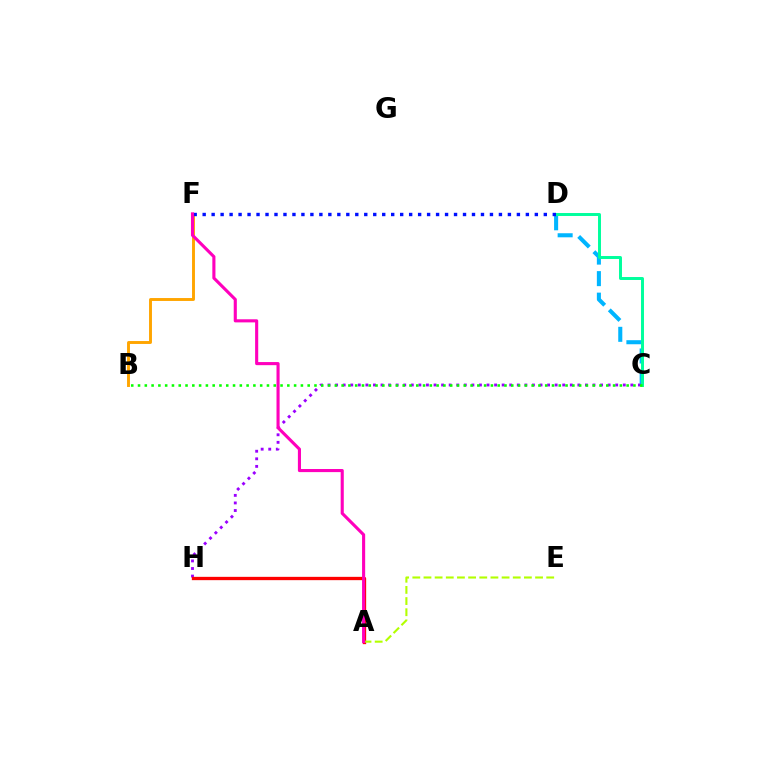{('C', 'D'): [{'color': '#00b5ff', 'line_style': 'dashed', 'thickness': 2.92}, {'color': '#00ff9d', 'line_style': 'solid', 'thickness': 2.13}], ('C', 'H'): [{'color': '#9b00ff', 'line_style': 'dotted', 'thickness': 2.06}], ('B', 'F'): [{'color': '#ffa500', 'line_style': 'solid', 'thickness': 2.1}], ('B', 'C'): [{'color': '#08ff00', 'line_style': 'dotted', 'thickness': 1.84}], ('A', 'H'): [{'color': '#ff0000', 'line_style': 'solid', 'thickness': 2.38}], ('D', 'F'): [{'color': '#0010ff', 'line_style': 'dotted', 'thickness': 2.44}], ('A', 'E'): [{'color': '#b3ff00', 'line_style': 'dashed', 'thickness': 1.52}], ('A', 'F'): [{'color': '#ff00bd', 'line_style': 'solid', 'thickness': 2.24}]}